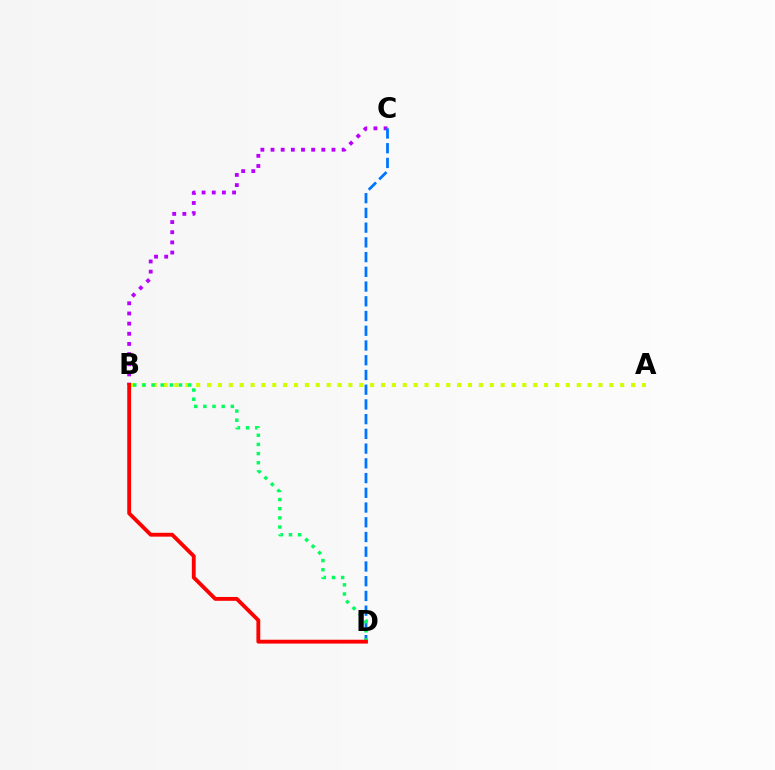{('B', 'C'): [{'color': '#b900ff', 'line_style': 'dotted', 'thickness': 2.76}], ('C', 'D'): [{'color': '#0074ff', 'line_style': 'dashed', 'thickness': 2.0}], ('A', 'B'): [{'color': '#d1ff00', 'line_style': 'dotted', 'thickness': 2.95}], ('B', 'D'): [{'color': '#00ff5c', 'line_style': 'dotted', 'thickness': 2.49}, {'color': '#ff0000', 'line_style': 'solid', 'thickness': 2.77}]}